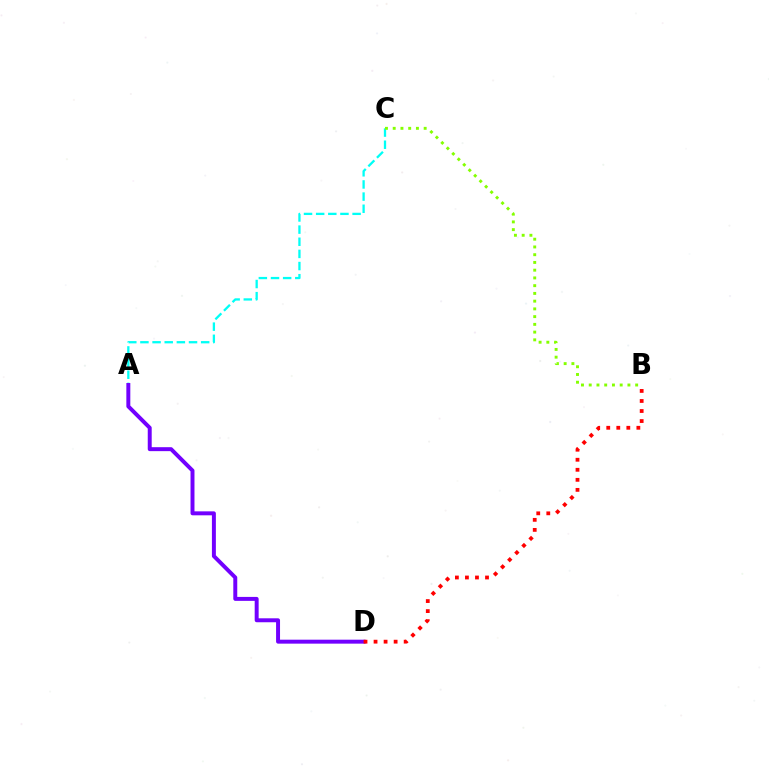{('A', 'C'): [{'color': '#00fff6', 'line_style': 'dashed', 'thickness': 1.65}], ('A', 'D'): [{'color': '#7200ff', 'line_style': 'solid', 'thickness': 2.85}], ('B', 'D'): [{'color': '#ff0000', 'line_style': 'dotted', 'thickness': 2.73}], ('B', 'C'): [{'color': '#84ff00', 'line_style': 'dotted', 'thickness': 2.1}]}